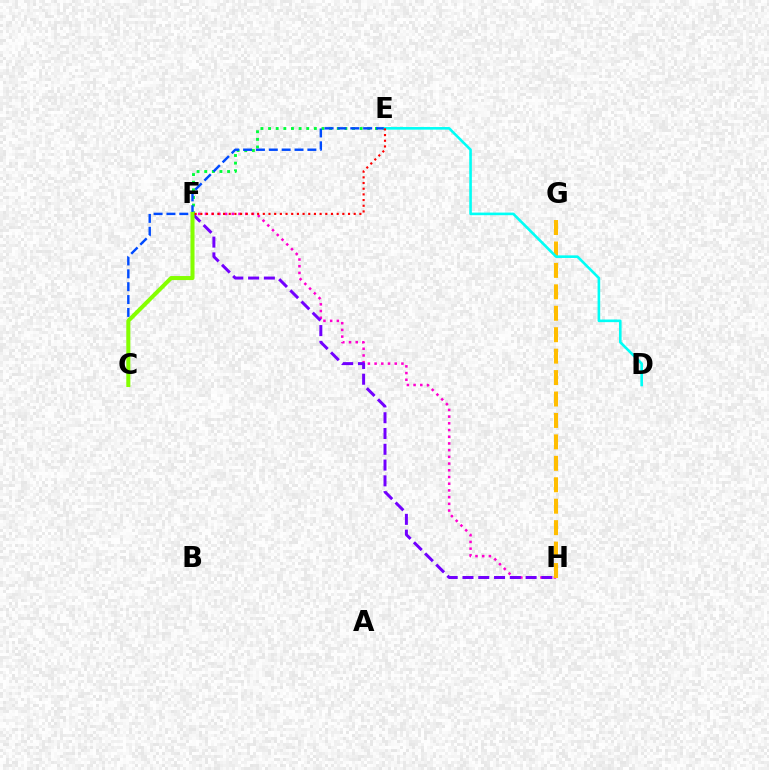{('F', 'H'): [{'color': '#ff00cf', 'line_style': 'dotted', 'thickness': 1.82}, {'color': '#7200ff', 'line_style': 'dashed', 'thickness': 2.14}], ('E', 'F'): [{'color': '#00ff39', 'line_style': 'dotted', 'thickness': 2.07}, {'color': '#ff0000', 'line_style': 'dotted', 'thickness': 1.54}], ('G', 'H'): [{'color': '#ffbd00', 'line_style': 'dashed', 'thickness': 2.91}], ('C', 'E'): [{'color': '#004bff', 'line_style': 'dashed', 'thickness': 1.75}], ('D', 'E'): [{'color': '#00fff6', 'line_style': 'solid', 'thickness': 1.88}], ('C', 'F'): [{'color': '#84ff00', 'line_style': 'solid', 'thickness': 2.91}]}